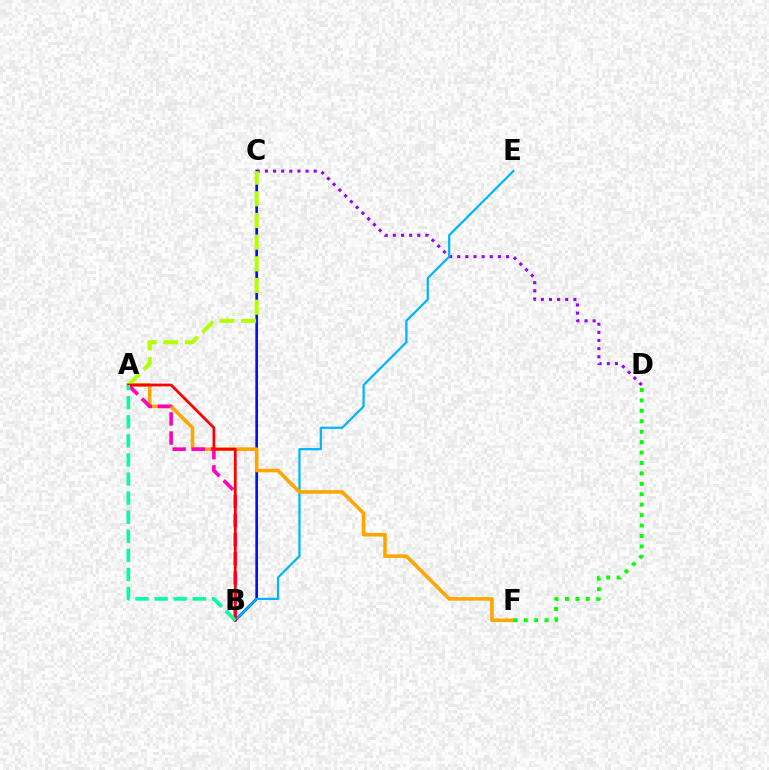{('C', 'D'): [{'color': '#9b00ff', 'line_style': 'dotted', 'thickness': 2.21}], ('B', 'C'): [{'color': '#0010ff', 'line_style': 'solid', 'thickness': 1.92}], ('B', 'E'): [{'color': '#00b5ff', 'line_style': 'solid', 'thickness': 1.6}], ('A', 'F'): [{'color': '#ffa500', 'line_style': 'solid', 'thickness': 2.59}], ('A', 'B'): [{'color': '#ff00bd', 'line_style': 'dashed', 'thickness': 2.6}, {'color': '#ff0000', 'line_style': 'solid', 'thickness': 2.0}, {'color': '#00ff9d', 'line_style': 'dashed', 'thickness': 2.59}], ('D', 'F'): [{'color': '#08ff00', 'line_style': 'dotted', 'thickness': 2.83}], ('A', 'C'): [{'color': '#b3ff00', 'line_style': 'dashed', 'thickness': 2.95}]}